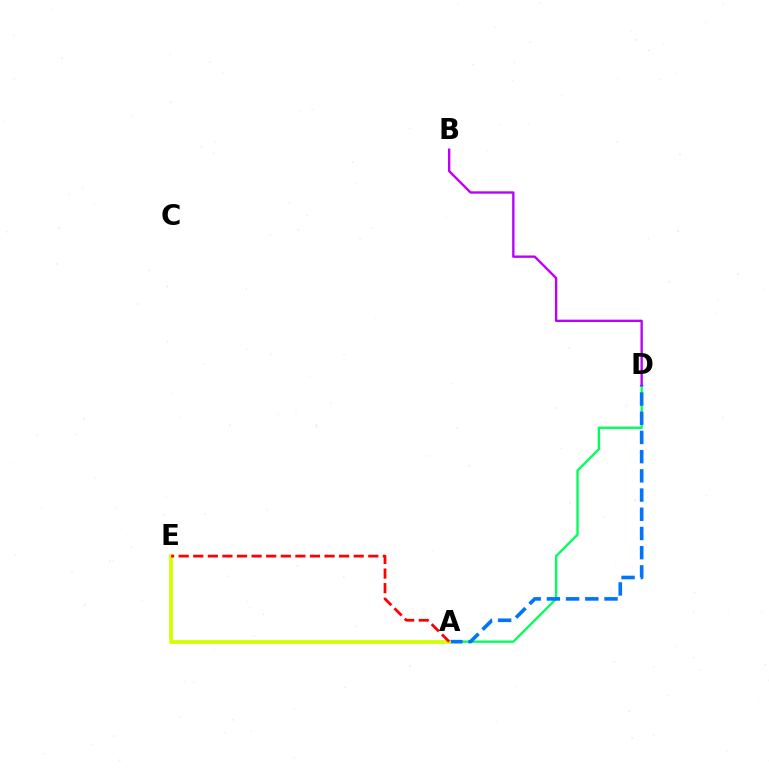{('A', 'D'): [{'color': '#00ff5c', 'line_style': 'solid', 'thickness': 1.68}, {'color': '#0074ff', 'line_style': 'dashed', 'thickness': 2.61}], ('A', 'E'): [{'color': '#d1ff00', 'line_style': 'solid', 'thickness': 2.69}, {'color': '#ff0000', 'line_style': 'dashed', 'thickness': 1.98}], ('B', 'D'): [{'color': '#b900ff', 'line_style': 'solid', 'thickness': 1.7}]}